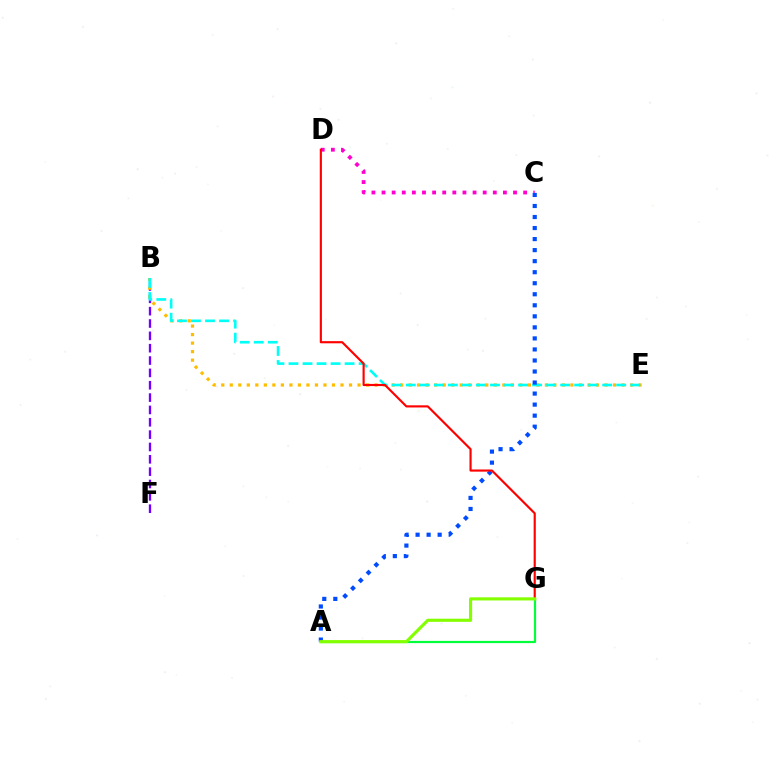{('B', 'F'): [{'color': '#7200ff', 'line_style': 'dashed', 'thickness': 1.68}], ('B', 'E'): [{'color': '#ffbd00', 'line_style': 'dotted', 'thickness': 2.31}, {'color': '#00fff6', 'line_style': 'dashed', 'thickness': 1.91}], ('C', 'D'): [{'color': '#ff00cf', 'line_style': 'dotted', 'thickness': 2.75}], ('A', 'G'): [{'color': '#00ff39', 'line_style': 'solid', 'thickness': 1.58}, {'color': '#84ff00', 'line_style': 'solid', 'thickness': 2.26}], ('A', 'C'): [{'color': '#004bff', 'line_style': 'dotted', 'thickness': 3.0}], ('D', 'G'): [{'color': '#ff0000', 'line_style': 'solid', 'thickness': 1.55}]}